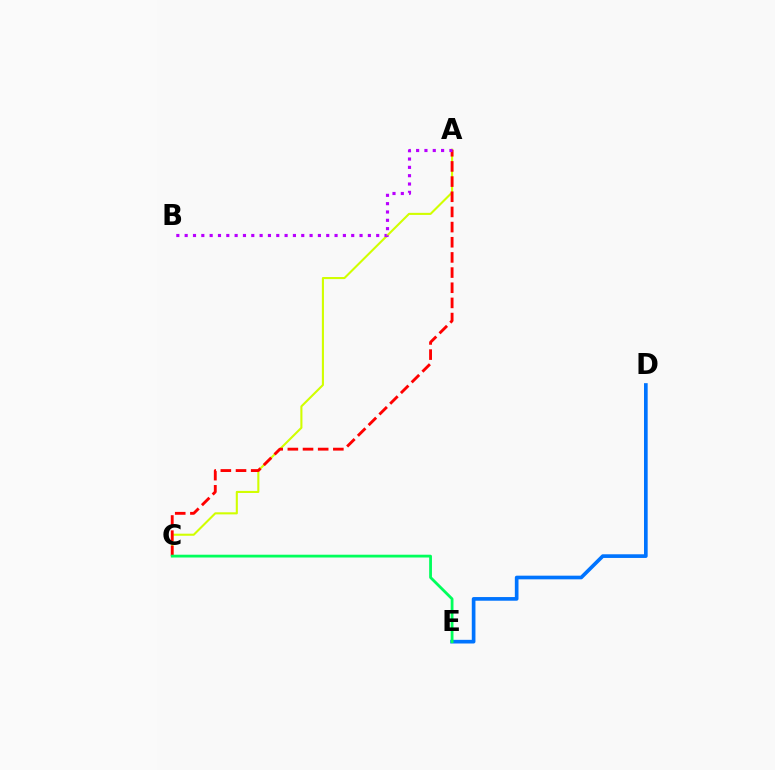{('D', 'E'): [{'color': '#0074ff', 'line_style': 'solid', 'thickness': 2.64}], ('A', 'C'): [{'color': '#d1ff00', 'line_style': 'solid', 'thickness': 1.5}, {'color': '#ff0000', 'line_style': 'dashed', 'thickness': 2.06}], ('C', 'E'): [{'color': '#00ff5c', 'line_style': 'solid', 'thickness': 2.01}], ('A', 'B'): [{'color': '#b900ff', 'line_style': 'dotted', 'thickness': 2.26}]}